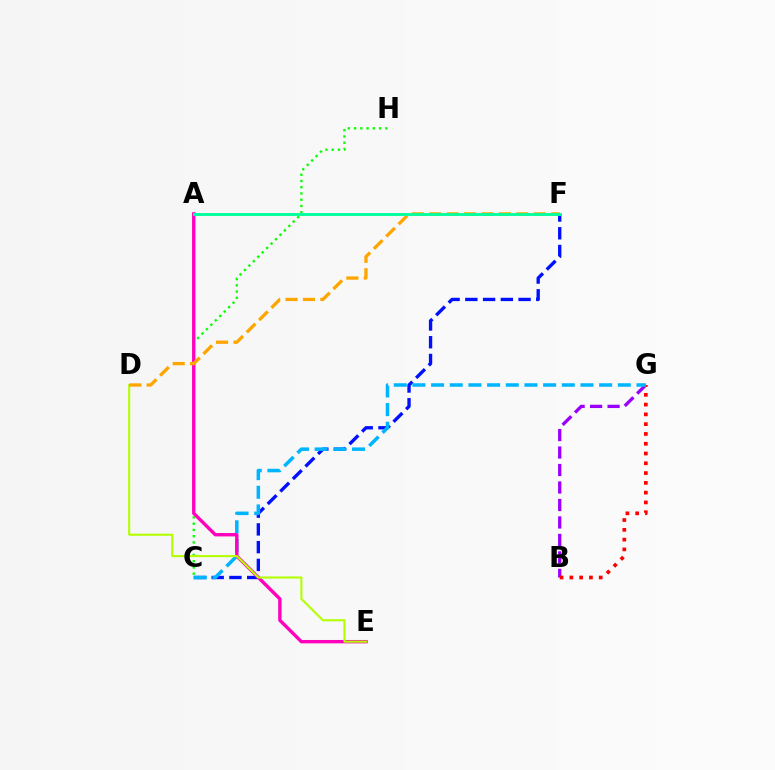{('B', 'G'): [{'color': '#9b00ff', 'line_style': 'dashed', 'thickness': 2.38}, {'color': '#ff0000', 'line_style': 'dotted', 'thickness': 2.66}], ('C', 'F'): [{'color': '#0010ff', 'line_style': 'dashed', 'thickness': 2.41}], ('C', 'G'): [{'color': '#00b5ff', 'line_style': 'dashed', 'thickness': 2.54}], ('C', 'H'): [{'color': '#08ff00', 'line_style': 'dotted', 'thickness': 1.7}], ('A', 'E'): [{'color': '#ff00bd', 'line_style': 'solid', 'thickness': 2.43}], ('D', 'E'): [{'color': '#b3ff00', 'line_style': 'solid', 'thickness': 1.51}], ('D', 'F'): [{'color': '#ffa500', 'line_style': 'dashed', 'thickness': 2.37}], ('A', 'F'): [{'color': '#00ff9d', 'line_style': 'solid', 'thickness': 2.06}]}